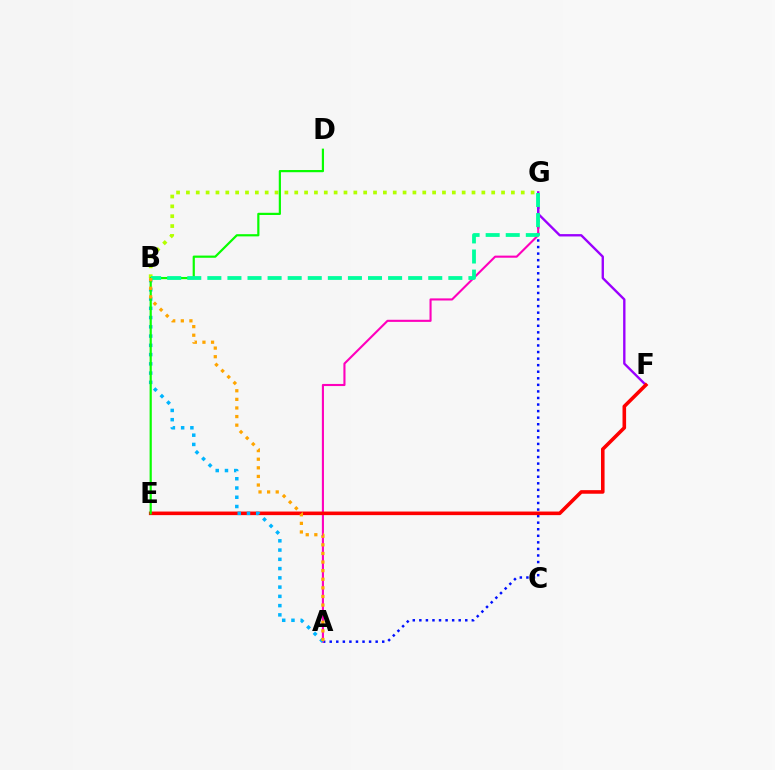{('A', 'G'): [{'color': '#0010ff', 'line_style': 'dotted', 'thickness': 1.78}, {'color': '#ff00bd', 'line_style': 'solid', 'thickness': 1.52}], ('F', 'G'): [{'color': '#9b00ff', 'line_style': 'solid', 'thickness': 1.7}], ('E', 'F'): [{'color': '#ff0000', 'line_style': 'solid', 'thickness': 2.58}], ('A', 'B'): [{'color': '#00b5ff', 'line_style': 'dotted', 'thickness': 2.51}, {'color': '#ffa500', 'line_style': 'dotted', 'thickness': 2.34}], ('B', 'G'): [{'color': '#b3ff00', 'line_style': 'dotted', 'thickness': 2.68}, {'color': '#00ff9d', 'line_style': 'dashed', 'thickness': 2.73}], ('D', 'E'): [{'color': '#08ff00', 'line_style': 'solid', 'thickness': 1.58}]}